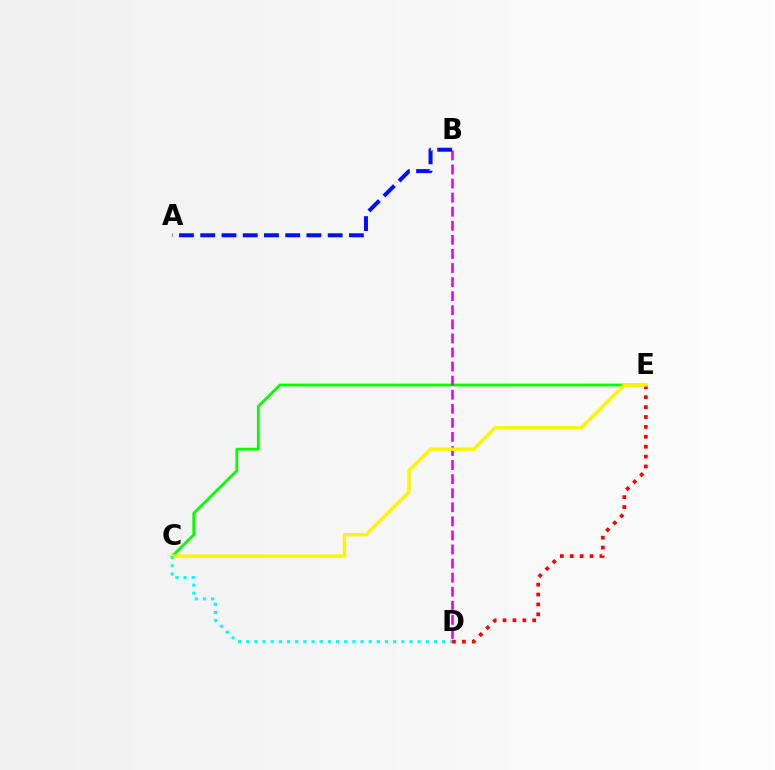{('C', 'E'): [{'color': '#08ff00', 'line_style': 'solid', 'thickness': 2.03}, {'color': '#fcf500', 'line_style': 'solid', 'thickness': 2.44}], ('D', 'E'): [{'color': '#ff0000', 'line_style': 'dotted', 'thickness': 2.69}], ('B', 'D'): [{'color': '#ee00ff', 'line_style': 'dashed', 'thickness': 1.91}], ('C', 'D'): [{'color': '#00fff6', 'line_style': 'dotted', 'thickness': 2.22}], ('A', 'B'): [{'color': '#0010ff', 'line_style': 'dashed', 'thickness': 2.89}]}